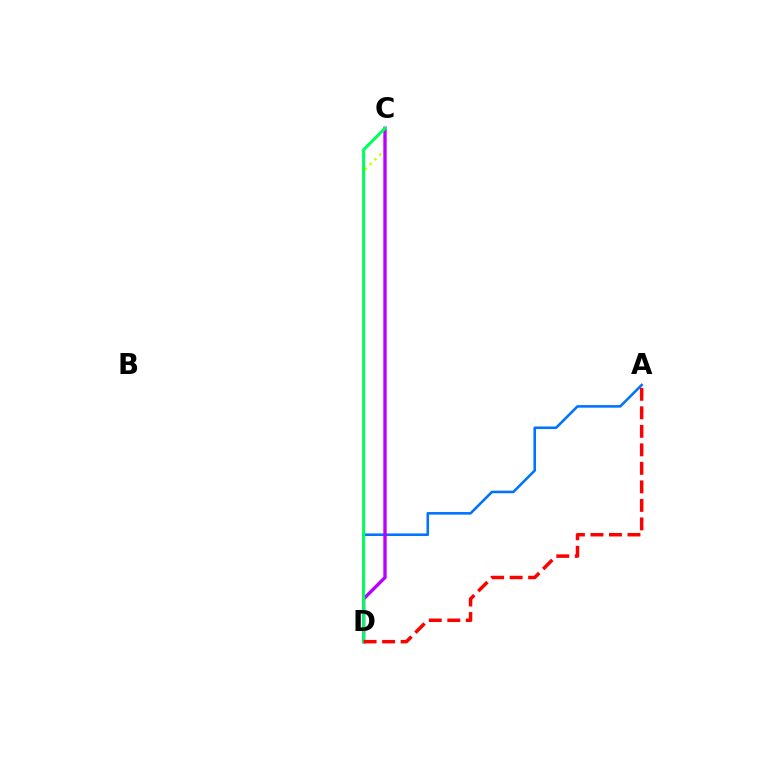{('A', 'D'): [{'color': '#0074ff', 'line_style': 'solid', 'thickness': 1.86}, {'color': '#ff0000', 'line_style': 'dashed', 'thickness': 2.52}], ('C', 'D'): [{'color': '#d1ff00', 'line_style': 'dotted', 'thickness': 1.83}, {'color': '#b900ff', 'line_style': 'solid', 'thickness': 2.41}, {'color': '#00ff5c', 'line_style': 'solid', 'thickness': 2.2}]}